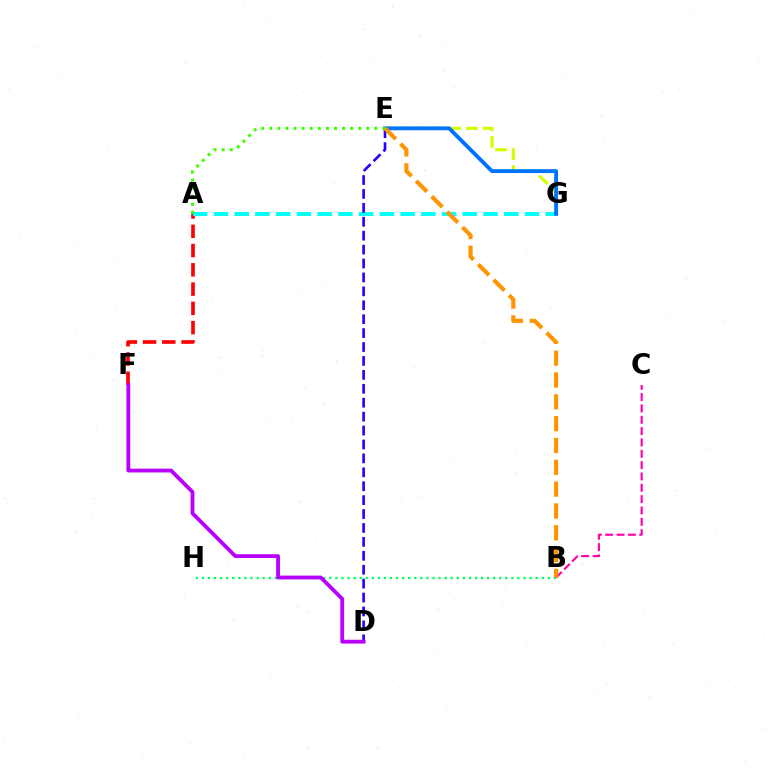{('B', 'H'): [{'color': '#00ff5c', 'line_style': 'dotted', 'thickness': 1.65}], ('E', 'G'): [{'color': '#d1ff00', 'line_style': 'dashed', 'thickness': 2.28}, {'color': '#0074ff', 'line_style': 'solid', 'thickness': 2.78}], ('A', 'F'): [{'color': '#ff0000', 'line_style': 'dashed', 'thickness': 2.62}], ('A', 'G'): [{'color': '#00fff6', 'line_style': 'dashed', 'thickness': 2.82}], ('B', 'C'): [{'color': '#ff00ac', 'line_style': 'dashed', 'thickness': 1.54}], ('D', 'E'): [{'color': '#2500ff', 'line_style': 'dashed', 'thickness': 1.89}], ('D', 'F'): [{'color': '#b900ff', 'line_style': 'solid', 'thickness': 2.74}], ('B', 'E'): [{'color': '#ff9400', 'line_style': 'dashed', 'thickness': 2.97}], ('A', 'E'): [{'color': '#3dff00', 'line_style': 'dotted', 'thickness': 2.19}]}